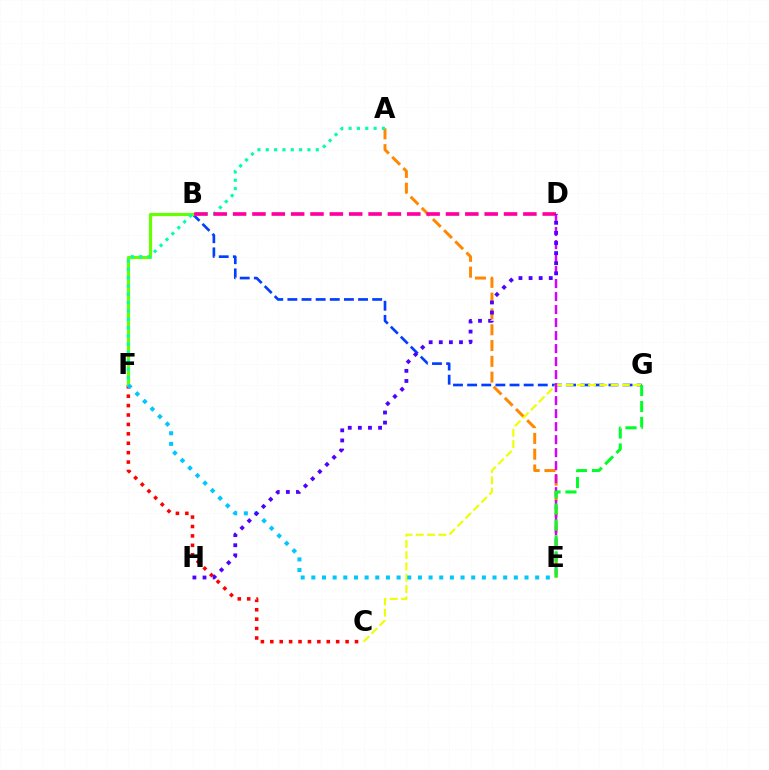{('A', 'E'): [{'color': '#ff8800', 'line_style': 'dashed', 'thickness': 2.15}], ('C', 'F'): [{'color': '#ff0000', 'line_style': 'dotted', 'thickness': 2.56}], ('B', 'G'): [{'color': '#003fff', 'line_style': 'dashed', 'thickness': 1.92}], ('C', 'G'): [{'color': '#eeff00', 'line_style': 'dashed', 'thickness': 1.53}], ('B', 'F'): [{'color': '#66ff00', 'line_style': 'solid', 'thickness': 2.29}], ('D', 'E'): [{'color': '#d600ff', 'line_style': 'dashed', 'thickness': 1.77}], ('E', 'F'): [{'color': '#00c7ff', 'line_style': 'dotted', 'thickness': 2.9}], ('A', 'F'): [{'color': '#00ffaf', 'line_style': 'dotted', 'thickness': 2.26}], ('B', 'D'): [{'color': '#ff00a0', 'line_style': 'dashed', 'thickness': 2.63}], ('D', 'H'): [{'color': '#4f00ff', 'line_style': 'dotted', 'thickness': 2.74}], ('E', 'G'): [{'color': '#00ff27', 'line_style': 'dashed', 'thickness': 2.17}]}